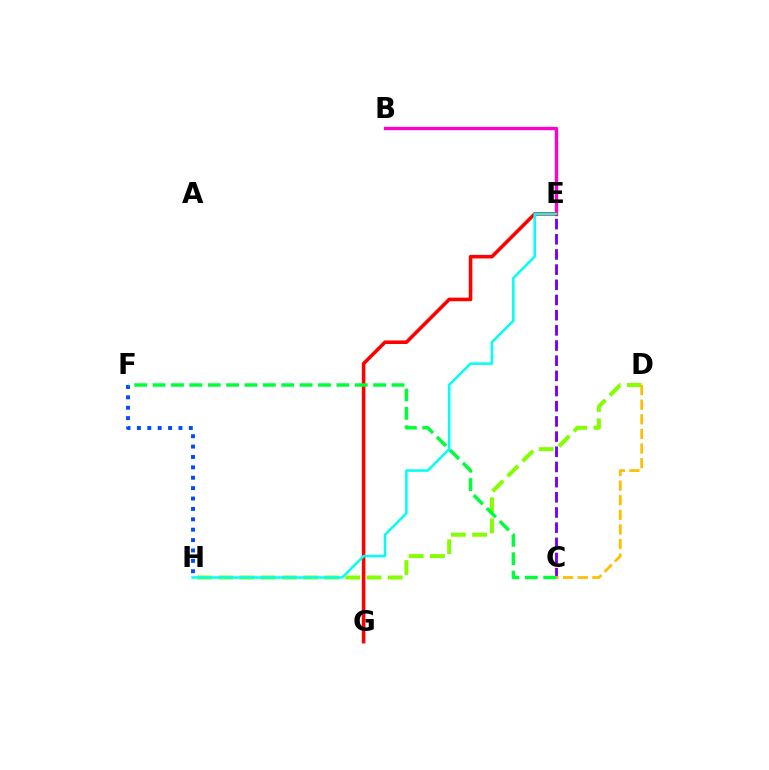{('F', 'H'): [{'color': '#004bff', 'line_style': 'dotted', 'thickness': 2.82}], ('D', 'H'): [{'color': '#84ff00', 'line_style': 'dashed', 'thickness': 2.88}], ('B', 'E'): [{'color': '#ff00cf', 'line_style': 'solid', 'thickness': 2.4}], ('E', 'G'): [{'color': '#ff0000', 'line_style': 'solid', 'thickness': 2.56}], ('C', 'E'): [{'color': '#7200ff', 'line_style': 'dashed', 'thickness': 2.06}], ('C', 'F'): [{'color': '#00ff39', 'line_style': 'dashed', 'thickness': 2.5}], ('C', 'D'): [{'color': '#ffbd00', 'line_style': 'dashed', 'thickness': 1.99}], ('E', 'H'): [{'color': '#00fff6', 'line_style': 'solid', 'thickness': 1.81}]}